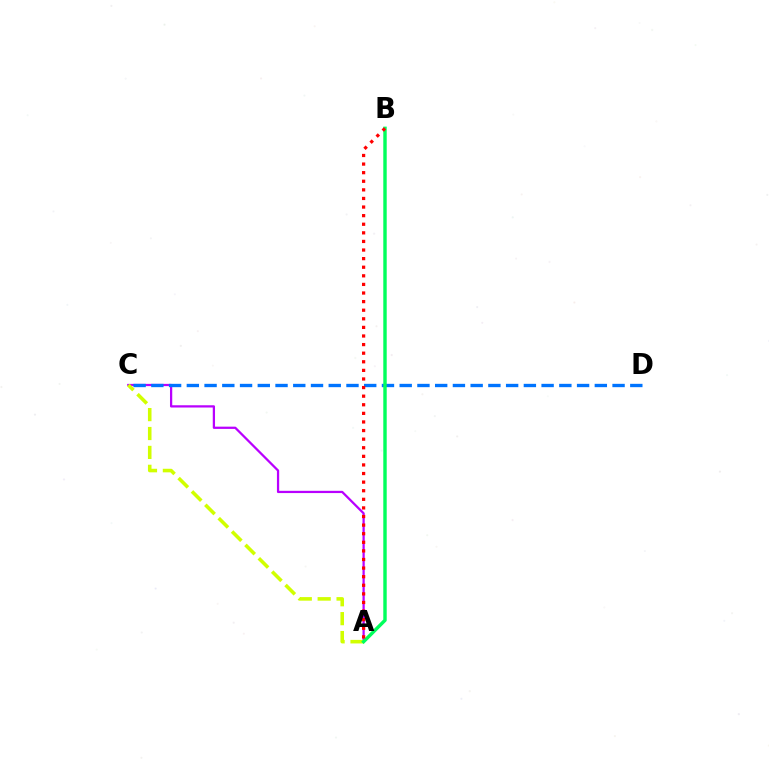{('A', 'C'): [{'color': '#b900ff', 'line_style': 'solid', 'thickness': 1.62}, {'color': '#d1ff00', 'line_style': 'dashed', 'thickness': 2.57}], ('C', 'D'): [{'color': '#0074ff', 'line_style': 'dashed', 'thickness': 2.41}], ('A', 'B'): [{'color': '#00ff5c', 'line_style': 'solid', 'thickness': 2.46}, {'color': '#ff0000', 'line_style': 'dotted', 'thickness': 2.34}]}